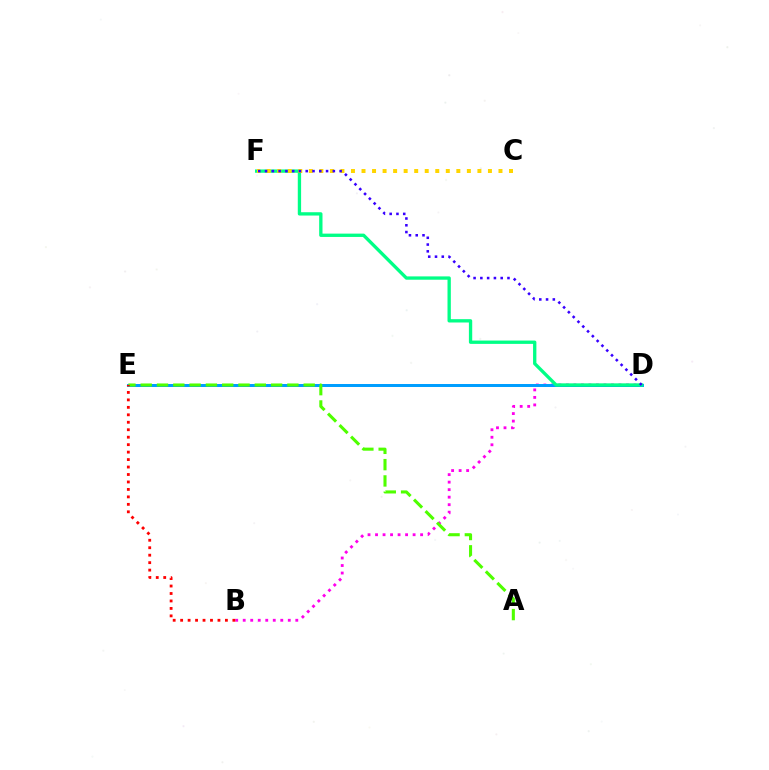{('B', 'D'): [{'color': '#ff00ed', 'line_style': 'dotted', 'thickness': 2.04}], ('D', 'E'): [{'color': '#009eff', 'line_style': 'solid', 'thickness': 2.15}], ('D', 'F'): [{'color': '#00ff86', 'line_style': 'solid', 'thickness': 2.39}, {'color': '#3700ff', 'line_style': 'dotted', 'thickness': 1.84}], ('A', 'E'): [{'color': '#4fff00', 'line_style': 'dashed', 'thickness': 2.21}], ('C', 'F'): [{'color': '#ffd500', 'line_style': 'dotted', 'thickness': 2.86}], ('B', 'E'): [{'color': '#ff0000', 'line_style': 'dotted', 'thickness': 2.03}]}